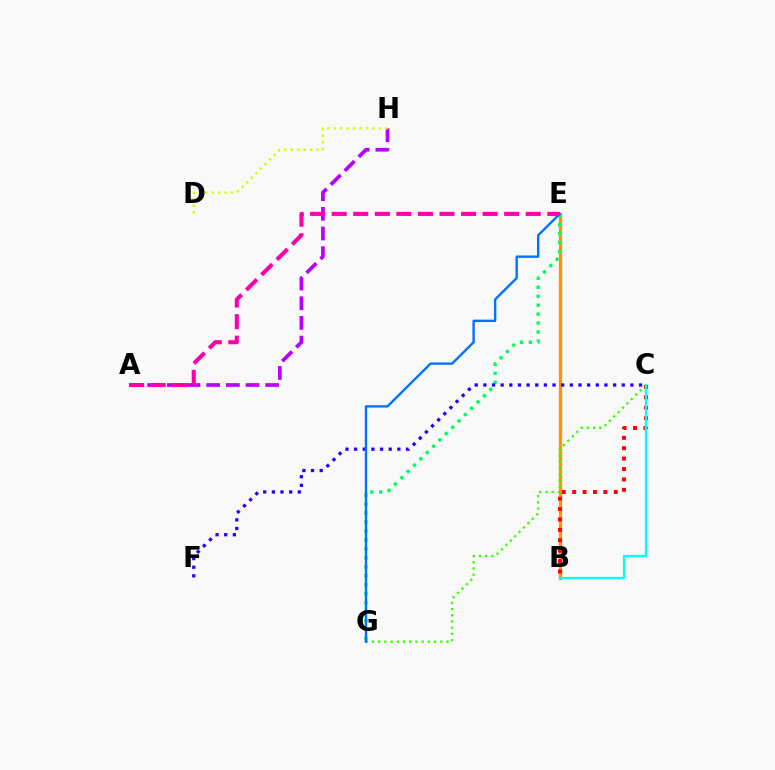{('B', 'E'): [{'color': '#ff9400', 'line_style': 'solid', 'thickness': 2.37}], ('A', 'H'): [{'color': '#b900ff', 'line_style': 'dashed', 'thickness': 2.67}], ('C', 'G'): [{'color': '#3dff00', 'line_style': 'dotted', 'thickness': 1.69}], ('D', 'H'): [{'color': '#d1ff00', 'line_style': 'dotted', 'thickness': 1.75}], ('E', 'G'): [{'color': '#00ff5c', 'line_style': 'dotted', 'thickness': 2.43}, {'color': '#0074ff', 'line_style': 'solid', 'thickness': 1.73}], ('C', 'F'): [{'color': '#2500ff', 'line_style': 'dotted', 'thickness': 2.35}], ('A', 'E'): [{'color': '#ff00ac', 'line_style': 'dashed', 'thickness': 2.93}], ('B', 'C'): [{'color': '#ff0000', 'line_style': 'dotted', 'thickness': 2.83}, {'color': '#00fff6', 'line_style': 'solid', 'thickness': 1.63}]}